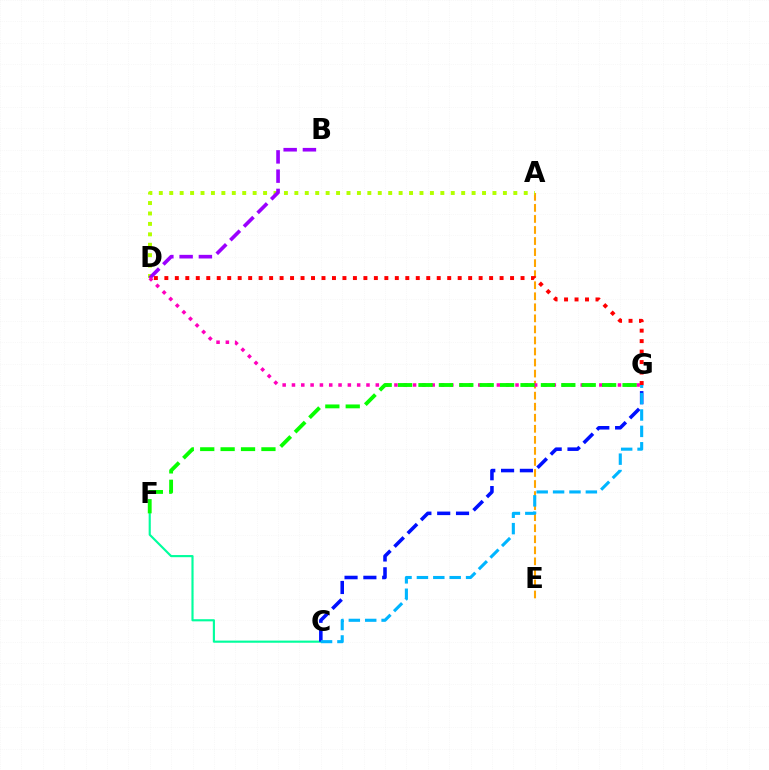{('A', 'E'): [{'color': '#ffa500', 'line_style': 'dashed', 'thickness': 1.5}], ('A', 'D'): [{'color': '#b3ff00', 'line_style': 'dotted', 'thickness': 2.83}], ('C', 'F'): [{'color': '#00ff9d', 'line_style': 'solid', 'thickness': 1.54}], ('C', 'G'): [{'color': '#0010ff', 'line_style': 'dashed', 'thickness': 2.56}, {'color': '#00b5ff', 'line_style': 'dashed', 'thickness': 2.23}], ('B', 'D'): [{'color': '#9b00ff', 'line_style': 'dashed', 'thickness': 2.62}], ('D', 'G'): [{'color': '#ff00bd', 'line_style': 'dotted', 'thickness': 2.53}, {'color': '#ff0000', 'line_style': 'dotted', 'thickness': 2.85}], ('F', 'G'): [{'color': '#08ff00', 'line_style': 'dashed', 'thickness': 2.77}]}